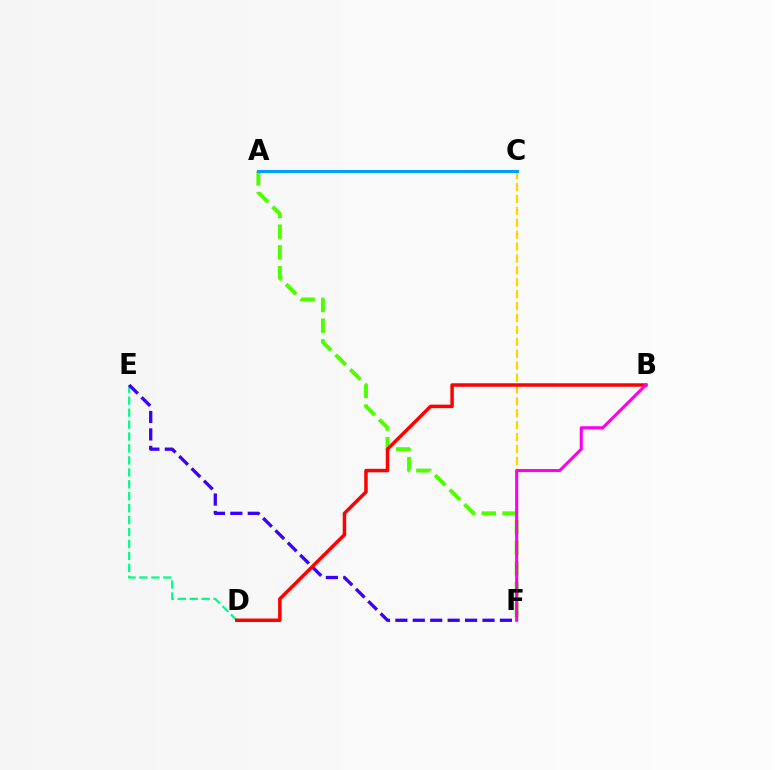{('A', 'F'): [{'color': '#4fff00', 'line_style': 'dashed', 'thickness': 2.82}], ('D', 'E'): [{'color': '#00ff86', 'line_style': 'dashed', 'thickness': 1.62}], ('C', 'F'): [{'color': '#ffd500', 'line_style': 'dashed', 'thickness': 1.62}], ('E', 'F'): [{'color': '#3700ff', 'line_style': 'dashed', 'thickness': 2.37}], ('B', 'D'): [{'color': '#ff0000', 'line_style': 'solid', 'thickness': 2.51}], ('B', 'F'): [{'color': '#ff00ed', 'line_style': 'solid', 'thickness': 2.21}], ('A', 'C'): [{'color': '#009eff', 'line_style': 'solid', 'thickness': 2.2}]}